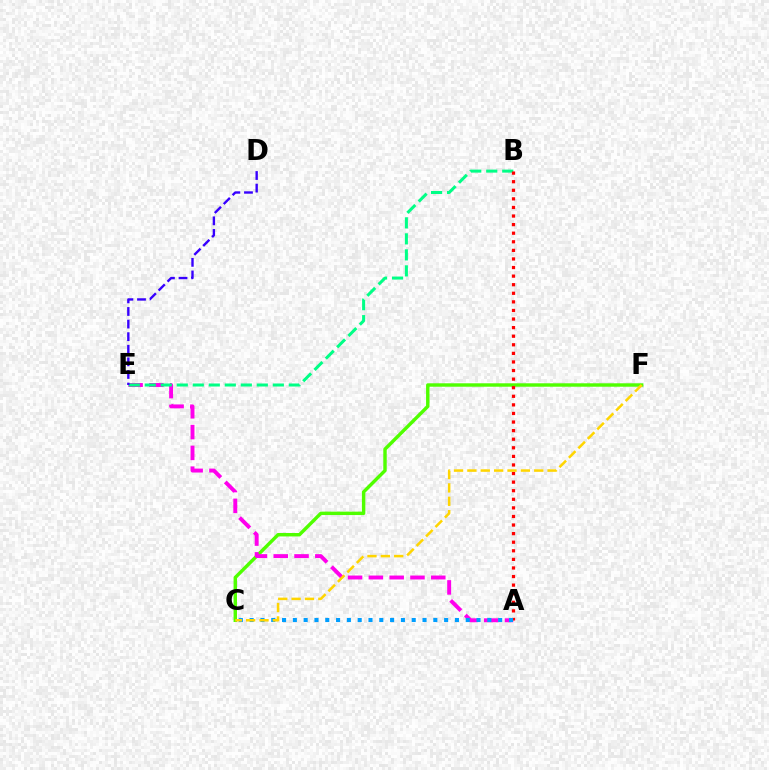{('C', 'F'): [{'color': '#4fff00', 'line_style': 'solid', 'thickness': 2.47}, {'color': '#ffd500', 'line_style': 'dashed', 'thickness': 1.82}], ('A', 'E'): [{'color': '#ff00ed', 'line_style': 'dashed', 'thickness': 2.83}], ('B', 'E'): [{'color': '#00ff86', 'line_style': 'dashed', 'thickness': 2.17}], ('D', 'E'): [{'color': '#3700ff', 'line_style': 'dashed', 'thickness': 1.71}], ('A', 'B'): [{'color': '#ff0000', 'line_style': 'dotted', 'thickness': 2.33}], ('A', 'C'): [{'color': '#009eff', 'line_style': 'dotted', 'thickness': 2.94}]}